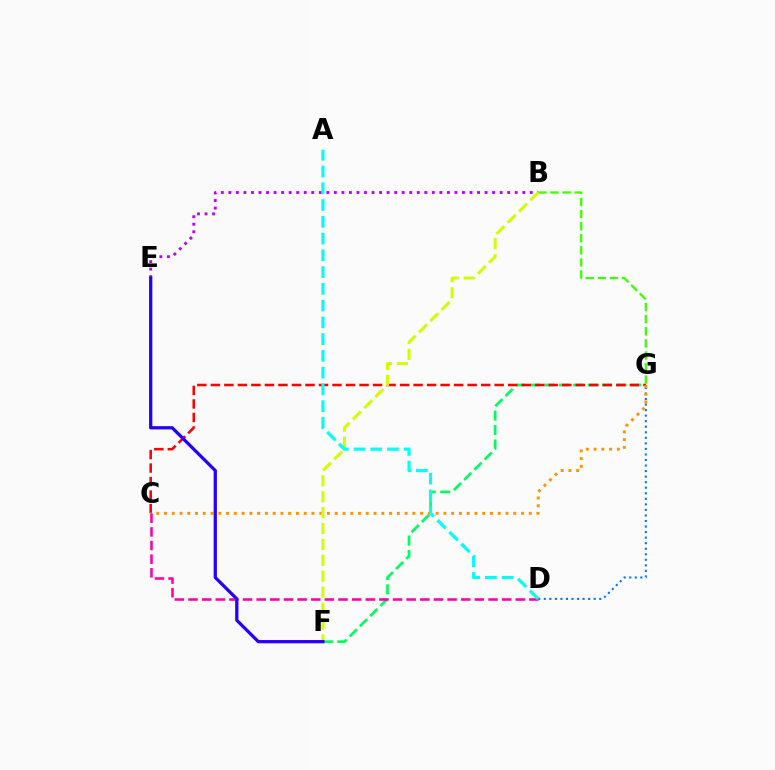{('F', 'G'): [{'color': '#00ff5c', 'line_style': 'dashed', 'thickness': 1.96}], ('C', 'G'): [{'color': '#ff0000', 'line_style': 'dashed', 'thickness': 1.84}, {'color': '#ff9400', 'line_style': 'dotted', 'thickness': 2.11}], ('B', 'E'): [{'color': '#b900ff', 'line_style': 'dotted', 'thickness': 2.05}], ('D', 'G'): [{'color': '#0074ff', 'line_style': 'dotted', 'thickness': 1.51}], ('C', 'D'): [{'color': '#ff00ac', 'line_style': 'dashed', 'thickness': 1.85}], ('B', 'G'): [{'color': '#3dff00', 'line_style': 'dashed', 'thickness': 1.64}], ('B', 'F'): [{'color': '#d1ff00', 'line_style': 'dashed', 'thickness': 2.16}], ('A', 'D'): [{'color': '#00fff6', 'line_style': 'dashed', 'thickness': 2.28}], ('E', 'F'): [{'color': '#2500ff', 'line_style': 'solid', 'thickness': 2.35}]}